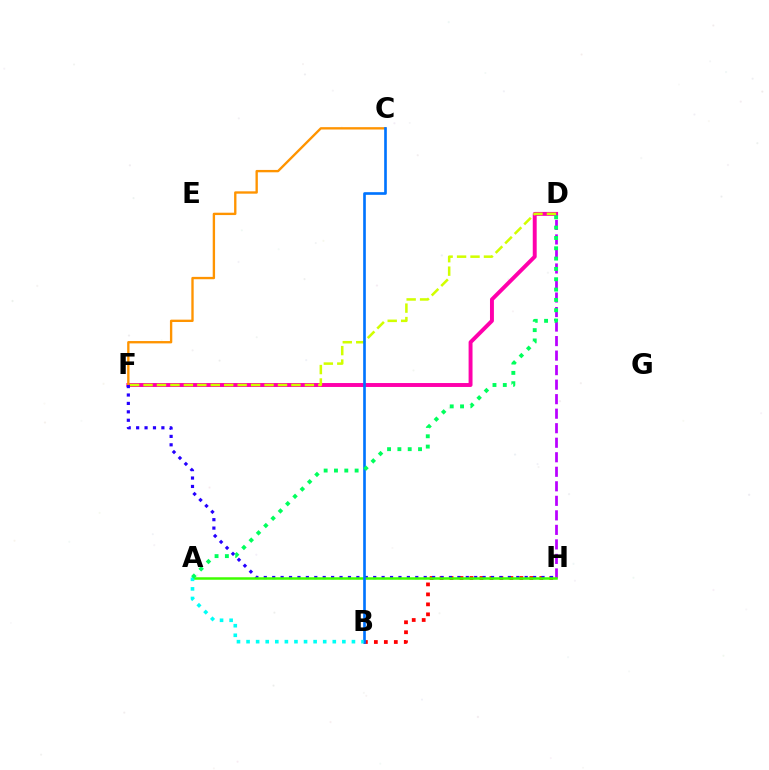{('D', 'F'): [{'color': '#ff00ac', 'line_style': 'solid', 'thickness': 2.83}, {'color': '#d1ff00', 'line_style': 'dashed', 'thickness': 1.83}], ('D', 'H'): [{'color': '#b900ff', 'line_style': 'dashed', 'thickness': 1.97}], ('C', 'F'): [{'color': '#ff9400', 'line_style': 'solid', 'thickness': 1.69}], ('B', 'H'): [{'color': '#ff0000', 'line_style': 'dotted', 'thickness': 2.71}], ('F', 'H'): [{'color': '#2500ff', 'line_style': 'dotted', 'thickness': 2.29}], ('A', 'H'): [{'color': '#3dff00', 'line_style': 'solid', 'thickness': 1.8}], ('B', 'C'): [{'color': '#0074ff', 'line_style': 'solid', 'thickness': 1.91}], ('A', 'B'): [{'color': '#00fff6', 'line_style': 'dotted', 'thickness': 2.6}], ('A', 'D'): [{'color': '#00ff5c', 'line_style': 'dotted', 'thickness': 2.8}]}